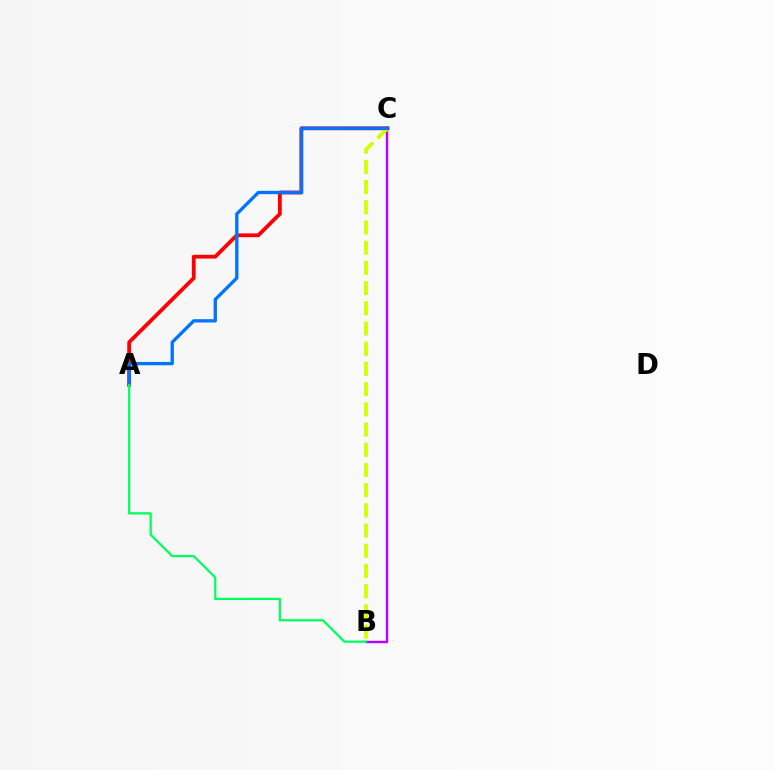{('B', 'C'): [{'color': '#b900ff', 'line_style': 'solid', 'thickness': 1.75}, {'color': '#d1ff00', 'line_style': 'dashed', 'thickness': 2.75}], ('A', 'C'): [{'color': '#ff0000', 'line_style': 'solid', 'thickness': 2.74}, {'color': '#0074ff', 'line_style': 'solid', 'thickness': 2.39}], ('A', 'B'): [{'color': '#00ff5c', 'line_style': 'solid', 'thickness': 1.62}]}